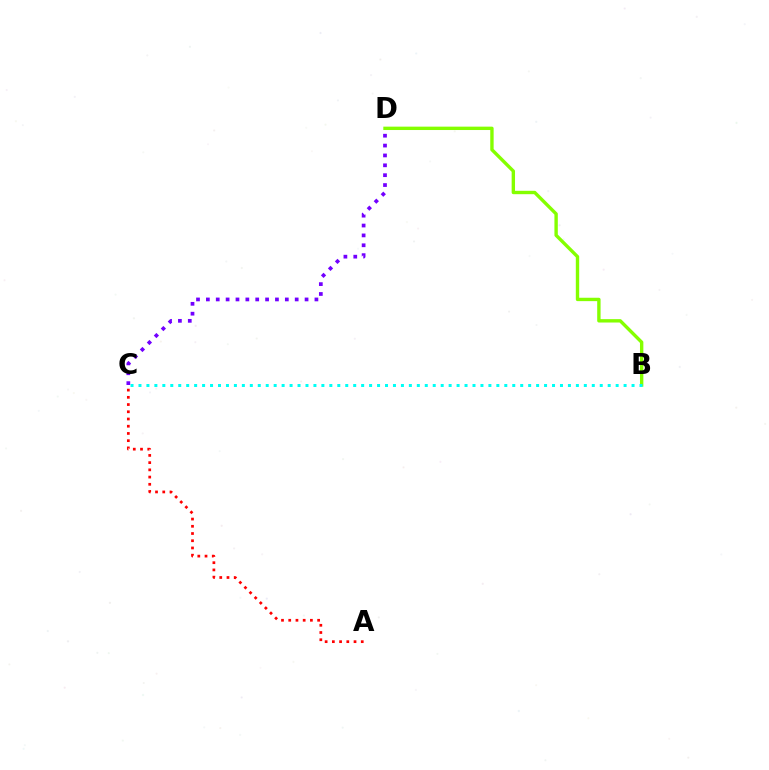{('B', 'D'): [{'color': '#84ff00', 'line_style': 'solid', 'thickness': 2.43}], ('A', 'C'): [{'color': '#ff0000', 'line_style': 'dotted', 'thickness': 1.96}], ('C', 'D'): [{'color': '#7200ff', 'line_style': 'dotted', 'thickness': 2.68}], ('B', 'C'): [{'color': '#00fff6', 'line_style': 'dotted', 'thickness': 2.16}]}